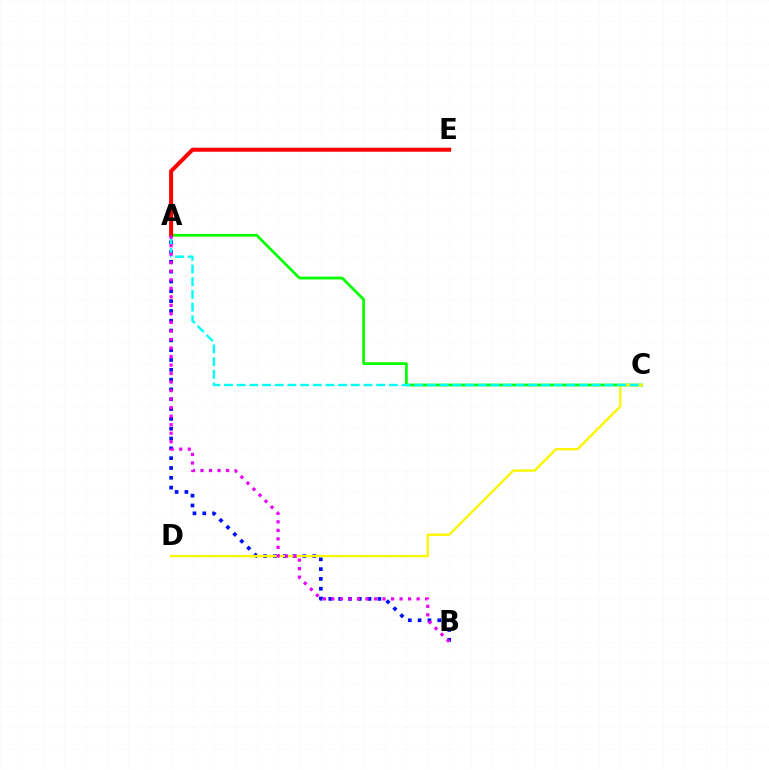{('A', 'B'): [{'color': '#0010ff', 'line_style': 'dotted', 'thickness': 2.67}, {'color': '#ee00ff', 'line_style': 'dotted', 'thickness': 2.32}], ('A', 'C'): [{'color': '#08ff00', 'line_style': 'solid', 'thickness': 2.0}, {'color': '#00fff6', 'line_style': 'dashed', 'thickness': 1.72}], ('C', 'D'): [{'color': '#fcf500', 'line_style': 'solid', 'thickness': 1.69}], ('A', 'E'): [{'color': '#ff0000', 'line_style': 'solid', 'thickness': 2.89}]}